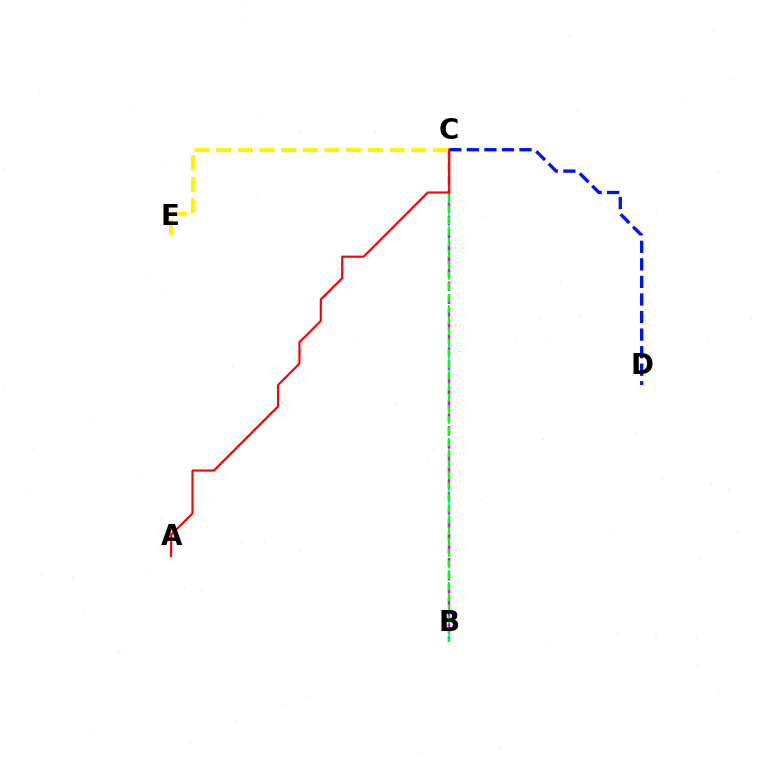{('B', 'C'): [{'color': '#00fff6', 'line_style': 'dashed', 'thickness': 1.63}, {'color': '#ee00ff', 'line_style': 'dashed', 'thickness': 1.79}, {'color': '#08ff00', 'line_style': 'dashed', 'thickness': 1.51}], ('C', 'D'): [{'color': '#0010ff', 'line_style': 'dashed', 'thickness': 2.39}], ('C', 'E'): [{'color': '#fcf500', 'line_style': 'dashed', 'thickness': 2.94}], ('A', 'C'): [{'color': '#ff0000', 'line_style': 'solid', 'thickness': 1.56}]}